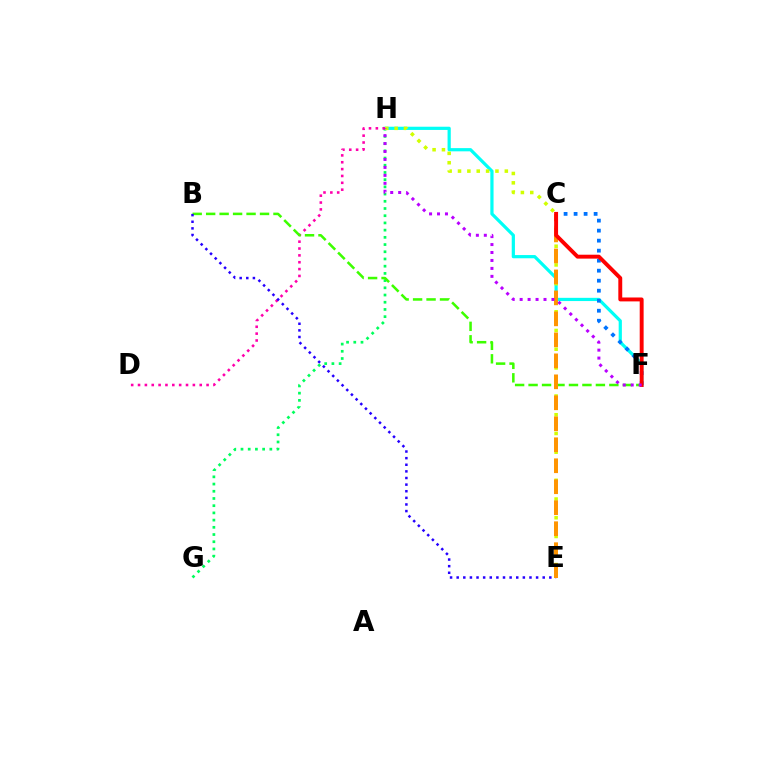{('F', 'H'): [{'color': '#00fff6', 'line_style': 'solid', 'thickness': 2.31}, {'color': '#b900ff', 'line_style': 'dotted', 'thickness': 2.16}], ('C', 'F'): [{'color': '#0074ff', 'line_style': 'dotted', 'thickness': 2.72}, {'color': '#ff0000', 'line_style': 'solid', 'thickness': 2.81}], ('G', 'H'): [{'color': '#00ff5c', 'line_style': 'dotted', 'thickness': 1.96}], ('E', 'H'): [{'color': '#d1ff00', 'line_style': 'dotted', 'thickness': 2.54}], ('D', 'H'): [{'color': '#ff00ac', 'line_style': 'dotted', 'thickness': 1.86}], ('B', 'F'): [{'color': '#3dff00', 'line_style': 'dashed', 'thickness': 1.83}], ('B', 'E'): [{'color': '#2500ff', 'line_style': 'dotted', 'thickness': 1.8}], ('C', 'E'): [{'color': '#ff9400', 'line_style': 'dashed', 'thickness': 2.85}]}